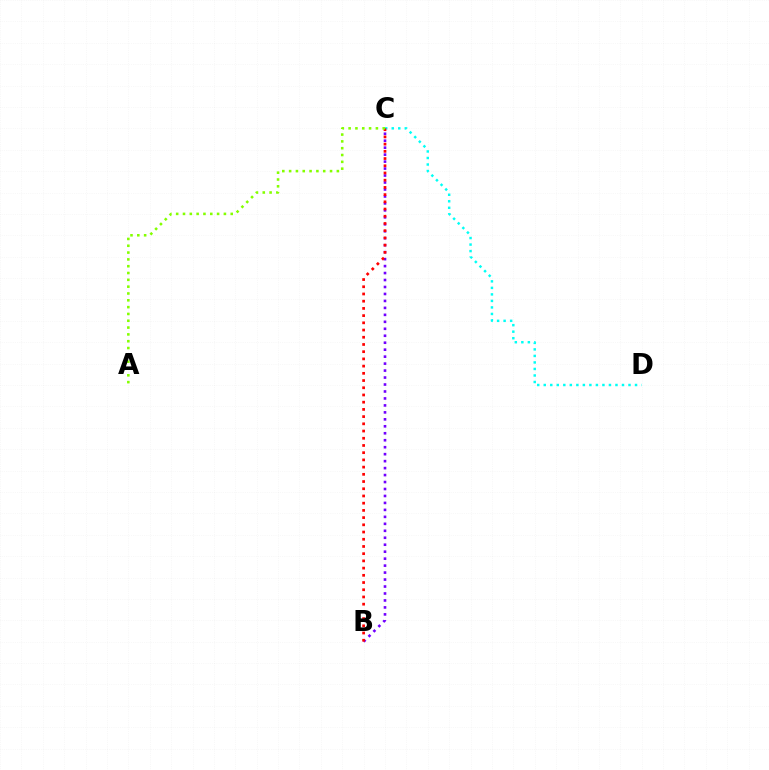{('C', 'D'): [{'color': '#00fff6', 'line_style': 'dotted', 'thickness': 1.77}], ('B', 'C'): [{'color': '#7200ff', 'line_style': 'dotted', 'thickness': 1.89}, {'color': '#ff0000', 'line_style': 'dotted', 'thickness': 1.96}], ('A', 'C'): [{'color': '#84ff00', 'line_style': 'dotted', 'thickness': 1.85}]}